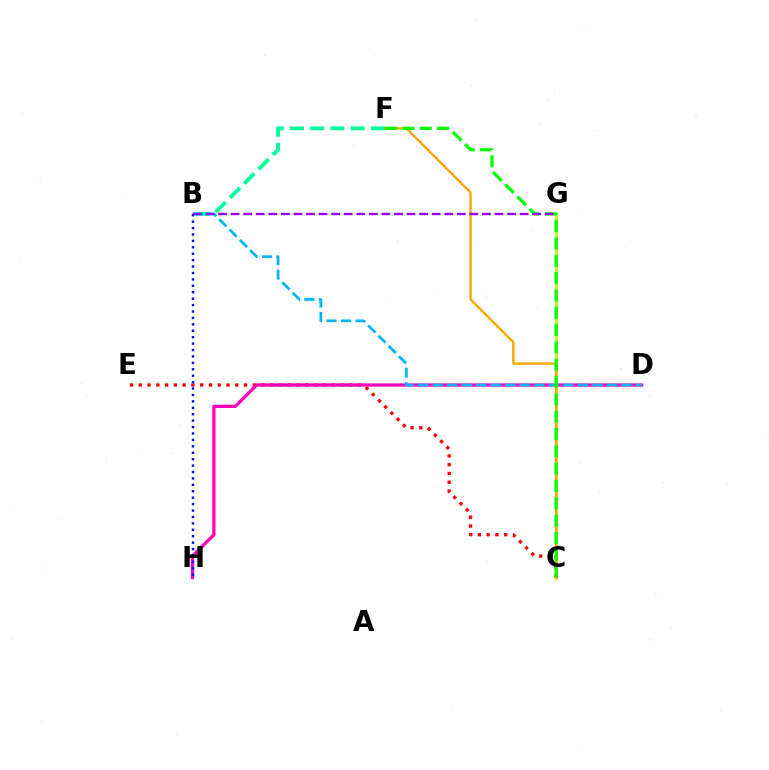{('B', 'F'): [{'color': '#00ff9d', 'line_style': 'dashed', 'thickness': 2.75}], ('C', 'G'): [{'color': '#b3ff00', 'line_style': 'solid', 'thickness': 1.96}], ('C', 'E'): [{'color': '#ff0000', 'line_style': 'dotted', 'thickness': 2.38}], ('D', 'H'): [{'color': '#ff00bd', 'line_style': 'solid', 'thickness': 2.33}], ('B', 'D'): [{'color': '#00b5ff', 'line_style': 'dashed', 'thickness': 1.97}], ('C', 'F'): [{'color': '#ffa500', 'line_style': 'solid', 'thickness': 1.71}, {'color': '#08ff00', 'line_style': 'dashed', 'thickness': 2.35}], ('B', 'G'): [{'color': '#9b00ff', 'line_style': 'dashed', 'thickness': 1.71}], ('B', 'H'): [{'color': '#0010ff', 'line_style': 'dotted', 'thickness': 1.74}]}